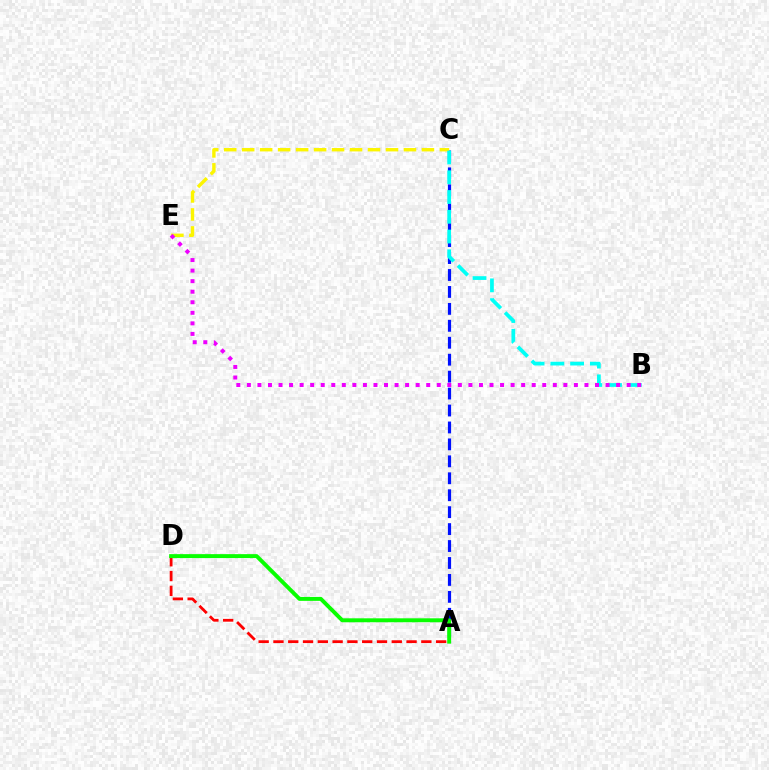{('A', 'C'): [{'color': '#0010ff', 'line_style': 'dashed', 'thickness': 2.3}], ('C', 'E'): [{'color': '#fcf500', 'line_style': 'dashed', 'thickness': 2.44}], ('A', 'D'): [{'color': '#ff0000', 'line_style': 'dashed', 'thickness': 2.01}, {'color': '#08ff00', 'line_style': 'solid', 'thickness': 2.83}], ('B', 'C'): [{'color': '#00fff6', 'line_style': 'dashed', 'thickness': 2.68}], ('B', 'E'): [{'color': '#ee00ff', 'line_style': 'dotted', 'thickness': 2.87}]}